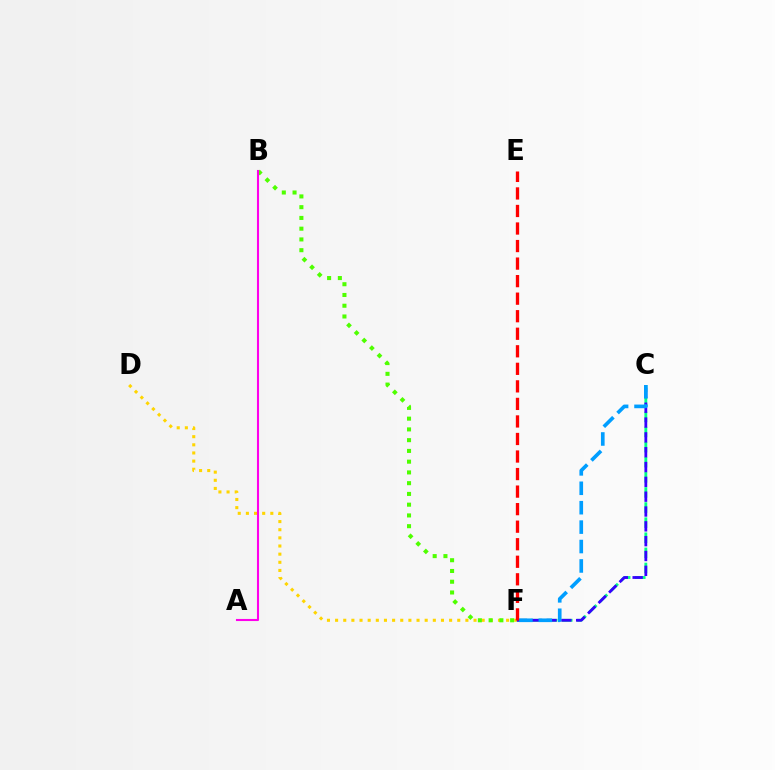{('C', 'F'): [{'color': '#00ff86', 'line_style': 'dashed', 'thickness': 2.05}, {'color': '#3700ff', 'line_style': 'dashed', 'thickness': 2.01}, {'color': '#009eff', 'line_style': 'dashed', 'thickness': 2.64}], ('D', 'F'): [{'color': '#ffd500', 'line_style': 'dotted', 'thickness': 2.21}], ('E', 'F'): [{'color': '#ff0000', 'line_style': 'dashed', 'thickness': 2.38}], ('B', 'F'): [{'color': '#4fff00', 'line_style': 'dotted', 'thickness': 2.92}], ('A', 'B'): [{'color': '#ff00ed', 'line_style': 'solid', 'thickness': 1.51}]}